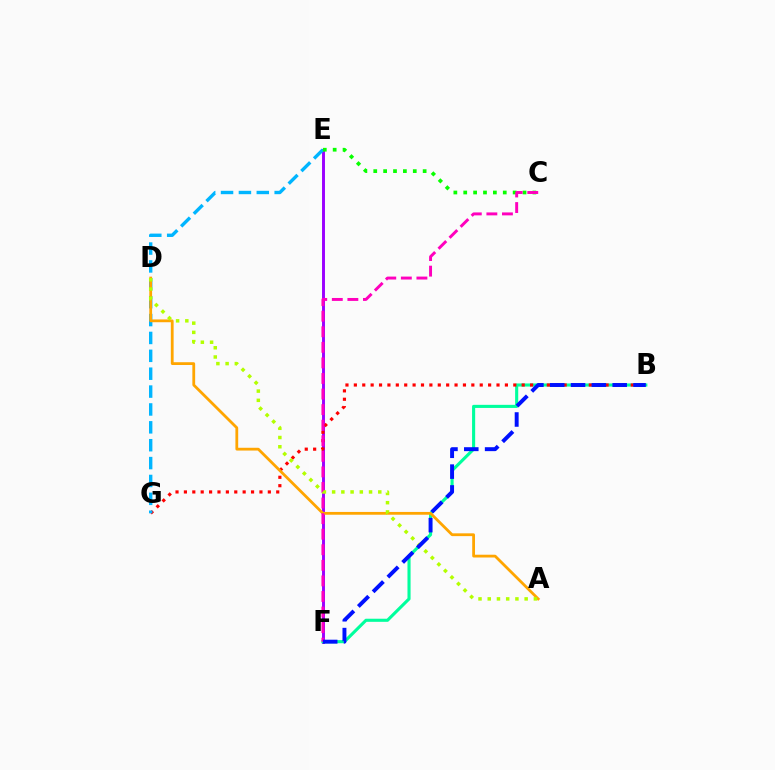{('E', 'F'): [{'color': '#9b00ff', 'line_style': 'solid', 'thickness': 2.11}], ('B', 'F'): [{'color': '#00ff9d', 'line_style': 'solid', 'thickness': 2.23}, {'color': '#0010ff', 'line_style': 'dashed', 'thickness': 2.83}], ('B', 'G'): [{'color': '#ff0000', 'line_style': 'dotted', 'thickness': 2.28}], ('E', 'G'): [{'color': '#00b5ff', 'line_style': 'dashed', 'thickness': 2.43}], ('C', 'E'): [{'color': '#08ff00', 'line_style': 'dotted', 'thickness': 2.68}], ('A', 'D'): [{'color': '#ffa500', 'line_style': 'solid', 'thickness': 2.01}, {'color': '#b3ff00', 'line_style': 'dotted', 'thickness': 2.51}], ('C', 'F'): [{'color': '#ff00bd', 'line_style': 'dashed', 'thickness': 2.12}]}